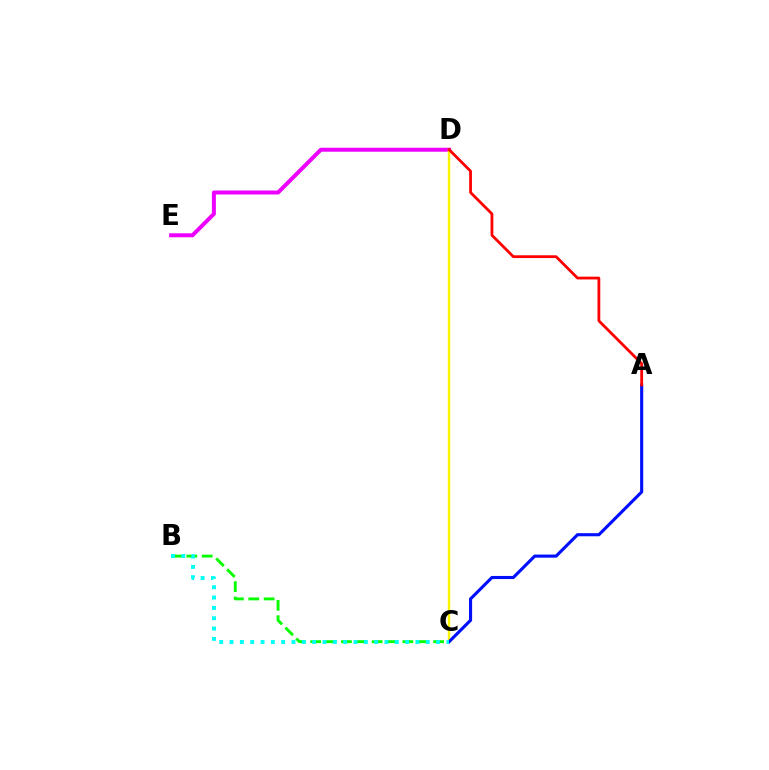{('D', 'E'): [{'color': '#ee00ff', 'line_style': 'solid', 'thickness': 2.87}], ('C', 'D'): [{'color': '#fcf500', 'line_style': 'solid', 'thickness': 1.76}], ('B', 'C'): [{'color': '#08ff00', 'line_style': 'dashed', 'thickness': 2.09}, {'color': '#00fff6', 'line_style': 'dotted', 'thickness': 2.81}], ('A', 'C'): [{'color': '#0010ff', 'line_style': 'solid', 'thickness': 2.24}], ('A', 'D'): [{'color': '#ff0000', 'line_style': 'solid', 'thickness': 2.0}]}